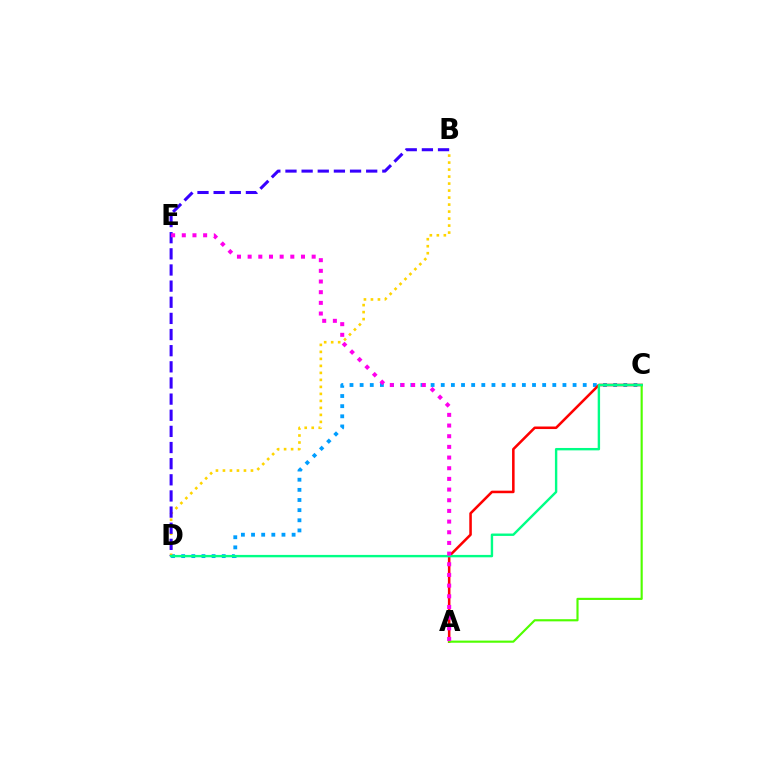{('C', 'D'): [{'color': '#009eff', 'line_style': 'dotted', 'thickness': 2.76}, {'color': '#00ff86', 'line_style': 'solid', 'thickness': 1.73}], ('A', 'C'): [{'color': '#ff0000', 'line_style': 'solid', 'thickness': 1.83}, {'color': '#4fff00', 'line_style': 'solid', 'thickness': 1.54}], ('B', 'D'): [{'color': '#ffd500', 'line_style': 'dotted', 'thickness': 1.9}, {'color': '#3700ff', 'line_style': 'dashed', 'thickness': 2.19}], ('A', 'E'): [{'color': '#ff00ed', 'line_style': 'dotted', 'thickness': 2.9}]}